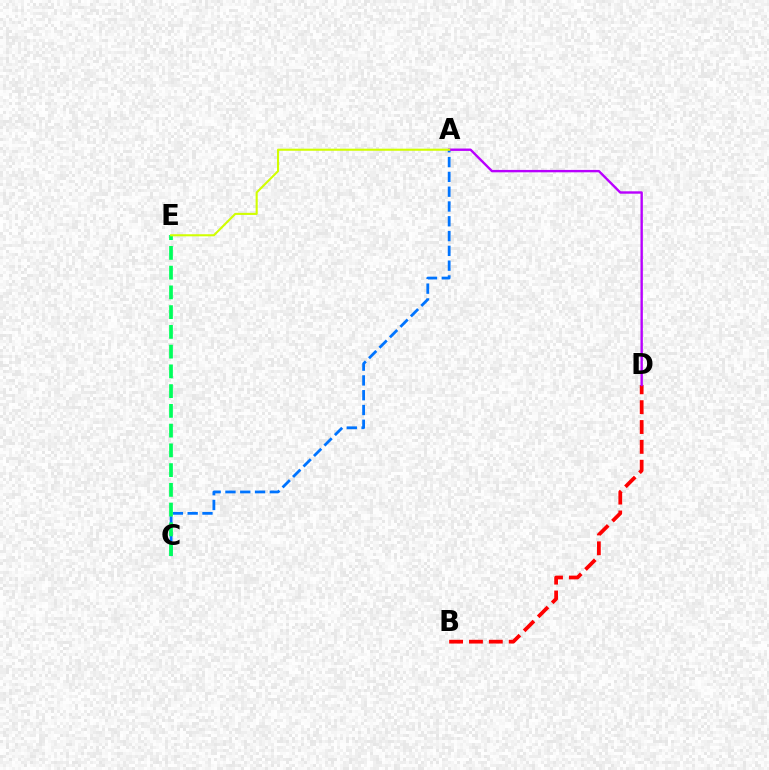{('A', 'C'): [{'color': '#0074ff', 'line_style': 'dashed', 'thickness': 2.01}], ('C', 'E'): [{'color': '#00ff5c', 'line_style': 'dashed', 'thickness': 2.68}], ('B', 'D'): [{'color': '#ff0000', 'line_style': 'dashed', 'thickness': 2.7}], ('A', 'D'): [{'color': '#b900ff', 'line_style': 'solid', 'thickness': 1.72}], ('A', 'E'): [{'color': '#d1ff00', 'line_style': 'solid', 'thickness': 1.51}]}